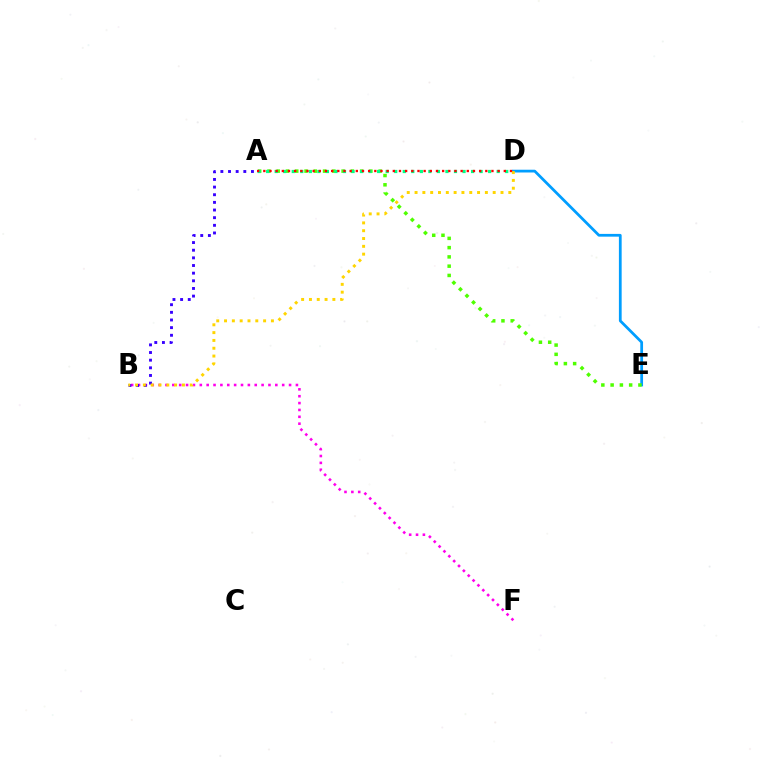{('D', 'E'): [{'color': '#009eff', 'line_style': 'solid', 'thickness': 1.99}], ('B', 'F'): [{'color': '#ff00ed', 'line_style': 'dotted', 'thickness': 1.87}], ('A', 'E'): [{'color': '#4fff00', 'line_style': 'dotted', 'thickness': 2.52}], ('A', 'B'): [{'color': '#3700ff', 'line_style': 'dotted', 'thickness': 2.08}], ('B', 'D'): [{'color': '#ffd500', 'line_style': 'dotted', 'thickness': 2.12}], ('A', 'D'): [{'color': '#00ff86', 'line_style': 'dotted', 'thickness': 2.32}, {'color': '#ff0000', 'line_style': 'dotted', 'thickness': 1.68}]}